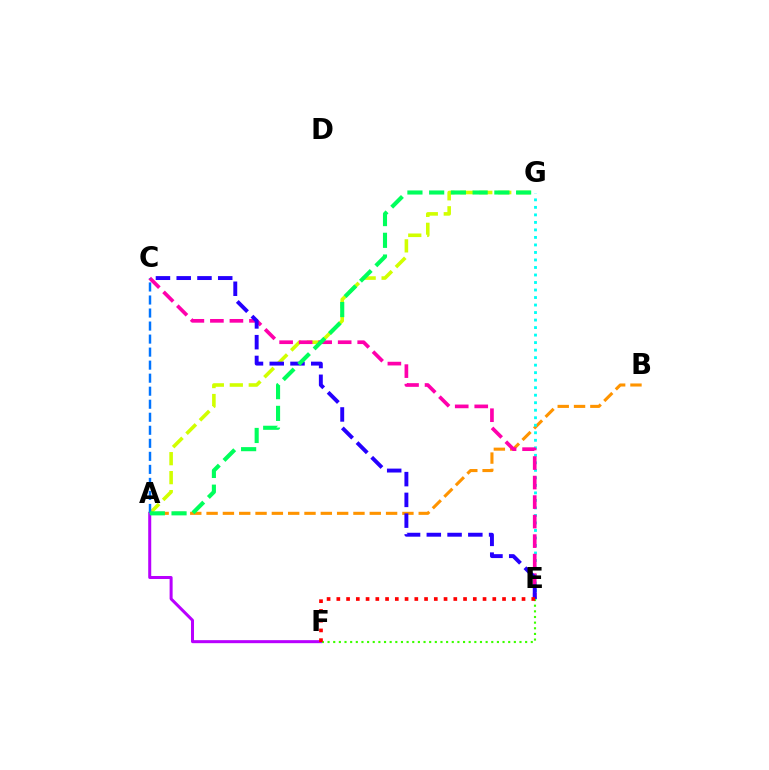{('A', 'B'): [{'color': '#ff9400', 'line_style': 'dashed', 'thickness': 2.22}], ('A', 'F'): [{'color': '#b900ff', 'line_style': 'solid', 'thickness': 2.17}], ('E', 'G'): [{'color': '#00fff6', 'line_style': 'dotted', 'thickness': 2.04}], ('A', 'G'): [{'color': '#d1ff00', 'line_style': 'dashed', 'thickness': 2.58}, {'color': '#00ff5c', 'line_style': 'dashed', 'thickness': 2.95}], ('C', 'E'): [{'color': '#ff00ac', 'line_style': 'dashed', 'thickness': 2.65}, {'color': '#2500ff', 'line_style': 'dashed', 'thickness': 2.82}], ('A', 'C'): [{'color': '#0074ff', 'line_style': 'dashed', 'thickness': 1.77}], ('E', 'F'): [{'color': '#3dff00', 'line_style': 'dotted', 'thickness': 1.53}, {'color': '#ff0000', 'line_style': 'dotted', 'thickness': 2.65}]}